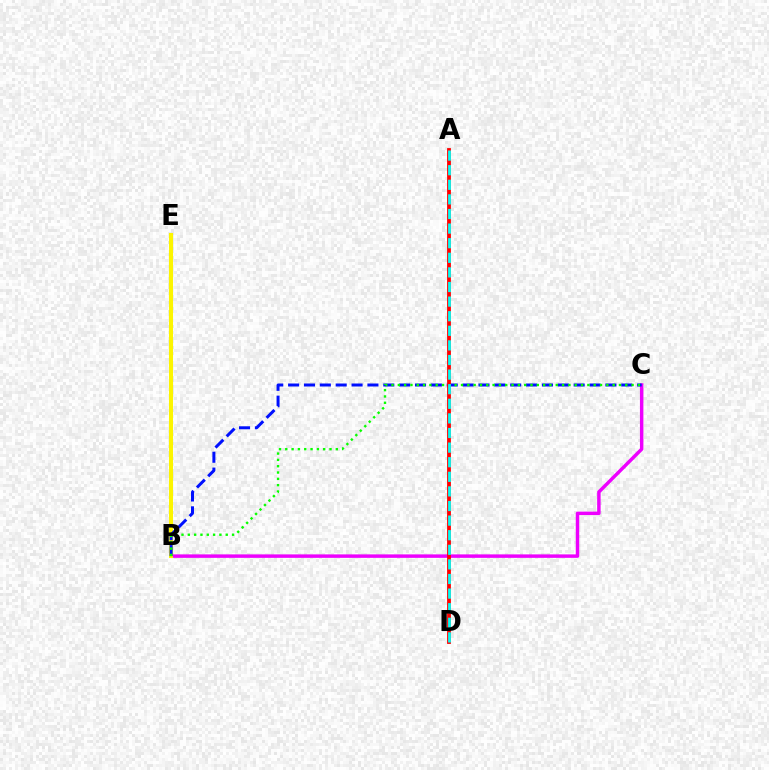{('B', 'C'): [{'color': '#ee00ff', 'line_style': 'solid', 'thickness': 2.49}, {'color': '#0010ff', 'line_style': 'dashed', 'thickness': 2.16}, {'color': '#08ff00', 'line_style': 'dotted', 'thickness': 1.72}], ('B', 'E'): [{'color': '#fcf500', 'line_style': 'solid', 'thickness': 2.92}], ('A', 'D'): [{'color': '#ff0000', 'line_style': 'solid', 'thickness': 2.73}, {'color': '#00fff6', 'line_style': 'dashed', 'thickness': 1.98}]}